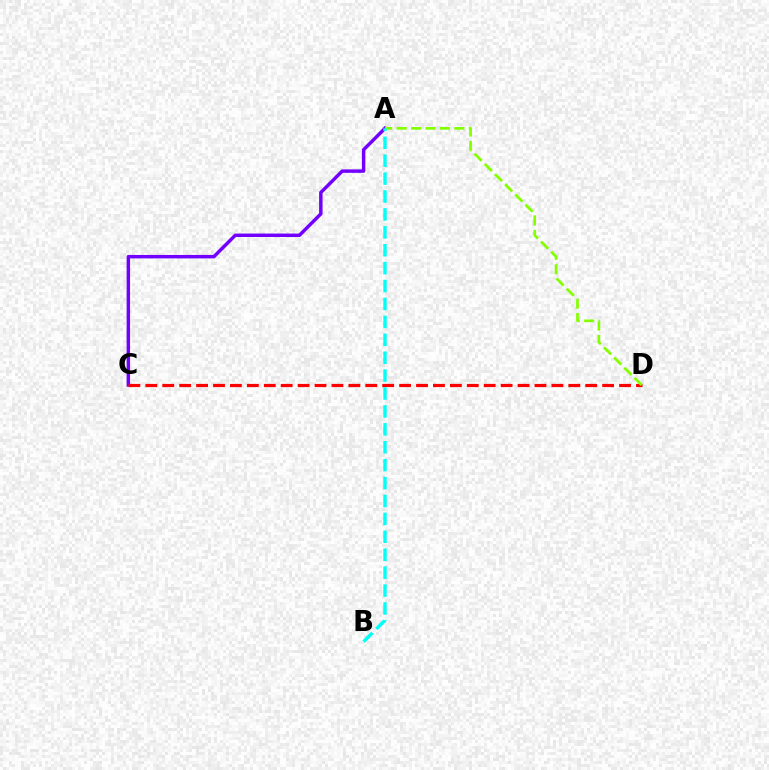{('A', 'C'): [{'color': '#7200ff', 'line_style': 'solid', 'thickness': 2.49}], ('C', 'D'): [{'color': '#ff0000', 'line_style': 'dashed', 'thickness': 2.3}], ('A', 'D'): [{'color': '#84ff00', 'line_style': 'dashed', 'thickness': 1.96}], ('A', 'B'): [{'color': '#00fff6', 'line_style': 'dashed', 'thickness': 2.43}]}